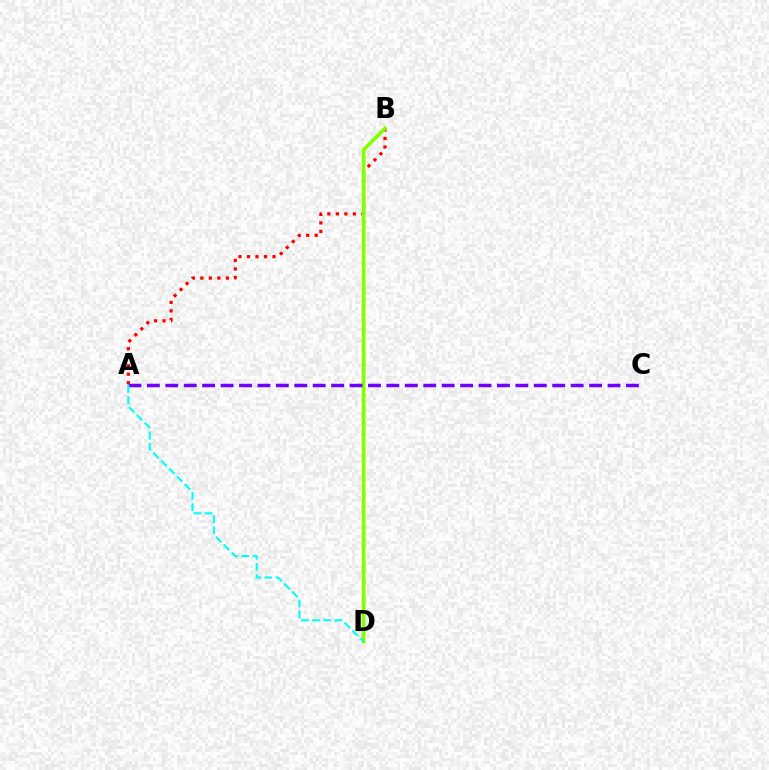{('A', 'B'): [{'color': '#ff0000', 'line_style': 'dotted', 'thickness': 2.31}], ('B', 'D'): [{'color': '#84ff00', 'line_style': 'solid', 'thickness': 2.68}], ('A', 'C'): [{'color': '#7200ff', 'line_style': 'dashed', 'thickness': 2.5}], ('A', 'D'): [{'color': '#00fff6', 'line_style': 'dashed', 'thickness': 1.51}]}